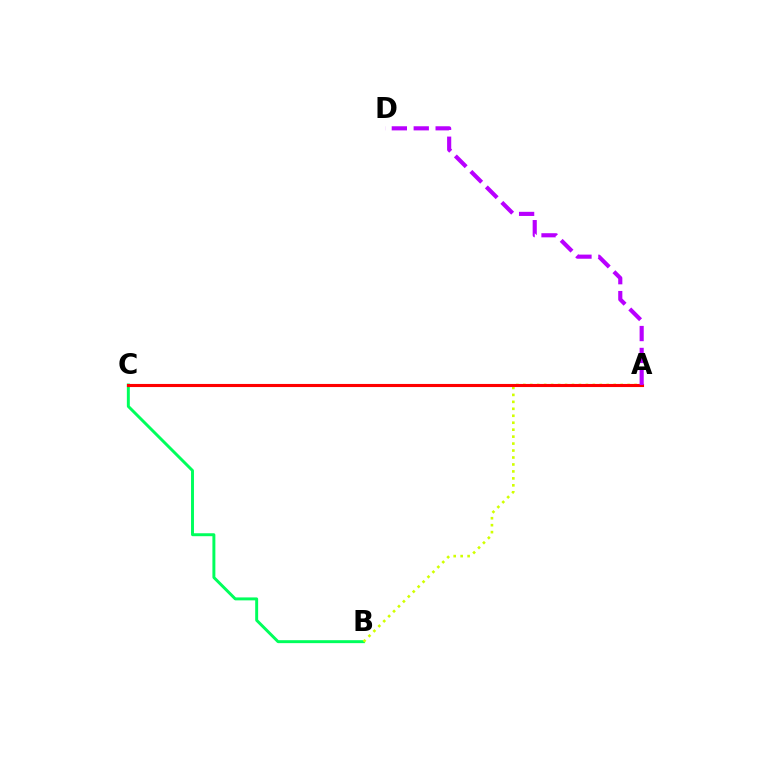{('A', 'C'): [{'color': '#0074ff', 'line_style': 'dashed', 'thickness': 1.93}, {'color': '#ff0000', 'line_style': 'solid', 'thickness': 2.23}], ('B', 'C'): [{'color': '#00ff5c', 'line_style': 'solid', 'thickness': 2.12}], ('A', 'B'): [{'color': '#d1ff00', 'line_style': 'dotted', 'thickness': 1.89}], ('A', 'D'): [{'color': '#b900ff', 'line_style': 'dashed', 'thickness': 2.98}]}